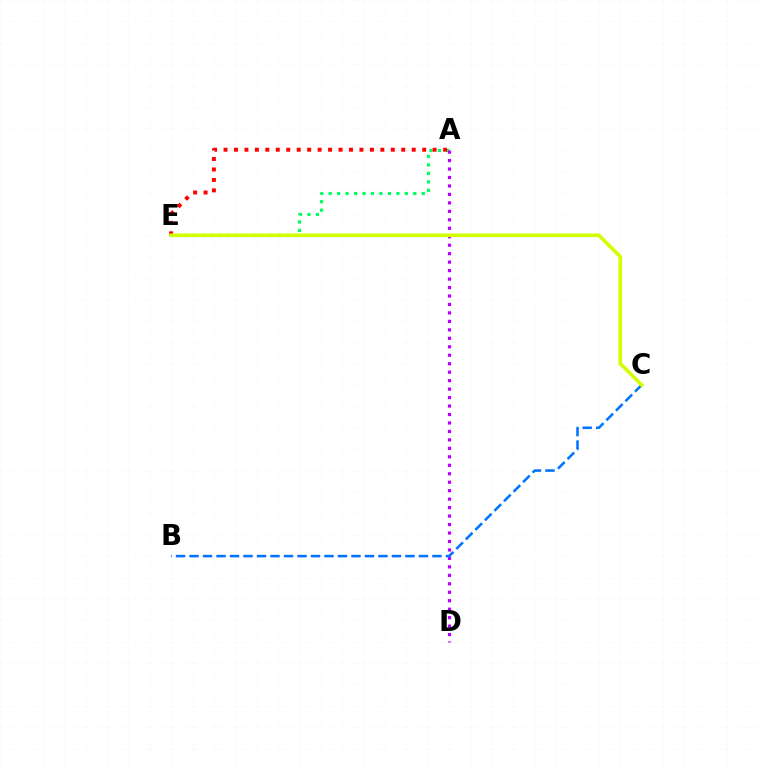{('A', 'E'): [{'color': '#00ff5c', 'line_style': 'dotted', 'thickness': 2.3}, {'color': '#ff0000', 'line_style': 'dotted', 'thickness': 2.84}], ('A', 'D'): [{'color': '#b900ff', 'line_style': 'dotted', 'thickness': 2.3}], ('B', 'C'): [{'color': '#0074ff', 'line_style': 'dashed', 'thickness': 1.83}], ('C', 'E'): [{'color': '#d1ff00', 'line_style': 'solid', 'thickness': 2.61}]}